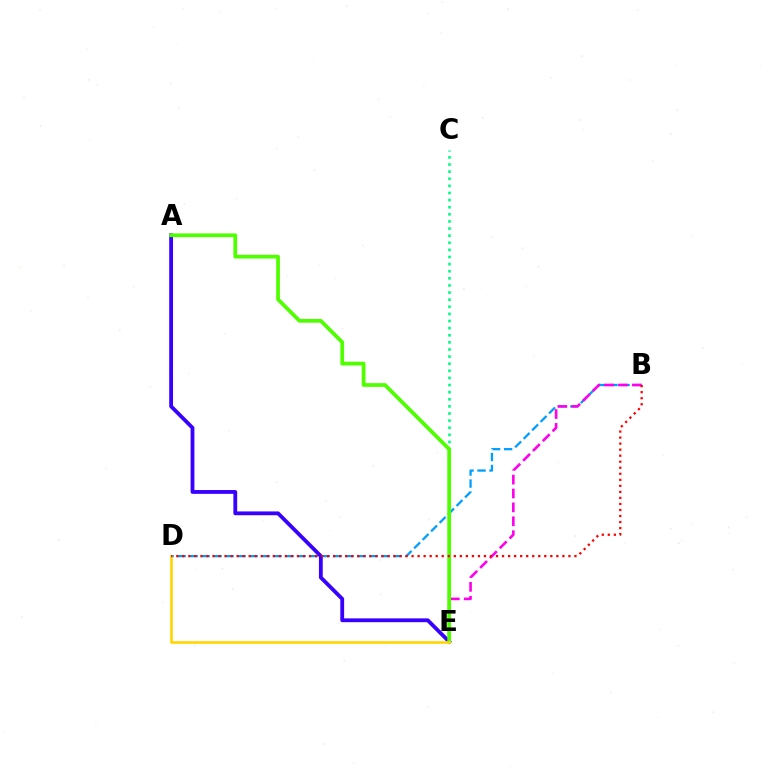{('B', 'D'): [{'color': '#009eff', 'line_style': 'dashed', 'thickness': 1.63}, {'color': '#ff0000', 'line_style': 'dotted', 'thickness': 1.64}], ('B', 'E'): [{'color': '#ff00ed', 'line_style': 'dashed', 'thickness': 1.89}], ('C', 'E'): [{'color': '#00ff86', 'line_style': 'dotted', 'thickness': 1.93}], ('A', 'E'): [{'color': '#3700ff', 'line_style': 'solid', 'thickness': 2.74}, {'color': '#4fff00', 'line_style': 'solid', 'thickness': 2.7}], ('D', 'E'): [{'color': '#ffd500', 'line_style': 'solid', 'thickness': 1.88}]}